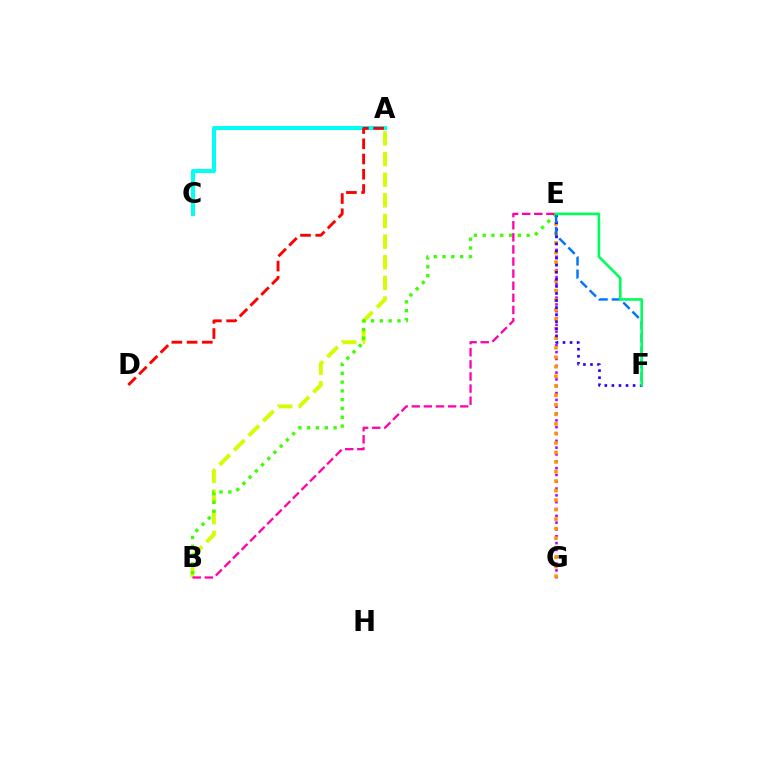{('E', 'G'): [{'color': '#b900ff', 'line_style': 'dotted', 'thickness': 1.85}, {'color': '#ff9400', 'line_style': 'dotted', 'thickness': 2.59}], ('A', 'C'): [{'color': '#00fff6', 'line_style': 'solid', 'thickness': 2.89}], ('A', 'B'): [{'color': '#d1ff00', 'line_style': 'dashed', 'thickness': 2.8}], ('B', 'E'): [{'color': '#3dff00', 'line_style': 'dotted', 'thickness': 2.39}, {'color': '#ff00ac', 'line_style': 'dashed', 'thickness': 1.64}], ('E', 'F'): [{'color': '#2500ff', 'line_style': 'dotted', 'thickness': 1.92}, {'color': '#0074ff', 'line_style': 'dashed', 'thickness': 1.75}, {'color': '#00ff5c', 'line_style': 'solid', 'thickness': 1.9}], ('A', 'D'): [{'color': '#ff0000', 'line_style': 'dashed', 'thickness': 2.07}]}